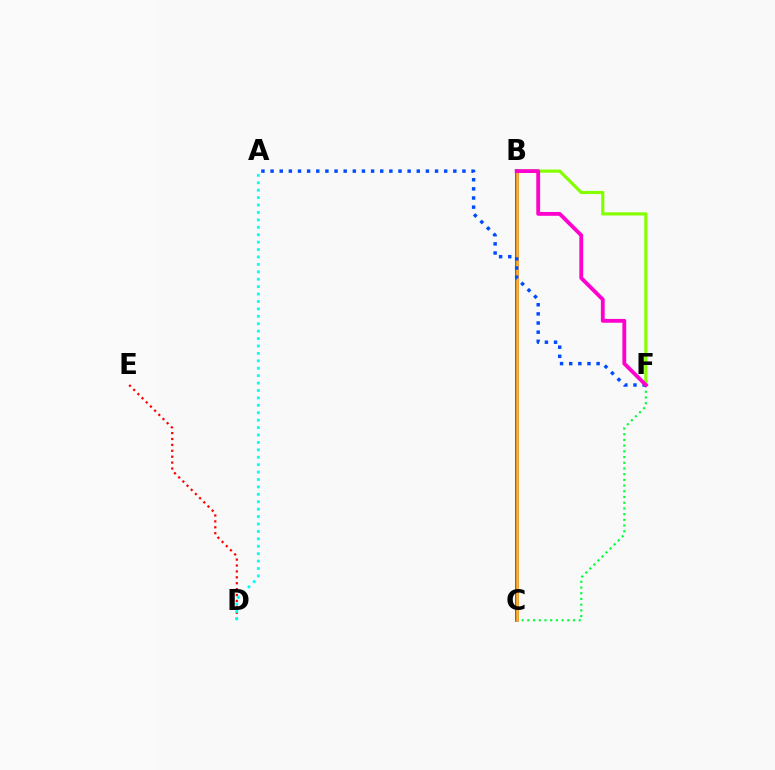{('C', 'F'): [{'color': '#00ff39', 'line_style': 'dotted', 'thickness': 1.55}], ('B', 'C'): [{'color': '#7200ff', 'line_style': 'solid', 'thickness': 2.54}, {'color': '#ffbd00', 'line_style': 'solid', 'thickness': 1.88}], ('D', 'E'): [{'color': '#ff0000', 'line_style': 'dotted', 'thickness': 1.6}], ('B', 'F'): [{'color': '#84ff00', 'line_style': 'solid', 'thickness': 2.29}, {'color': '#ff00cf', 'line_style': 'solid', 'thickness': 2.75}], ('A', 'D'): [{'color': '#00fff6', 'line_style': 'dotted', 'thickness': 2.02}], ('A', 'F'): [{'color': '#004bff', 'line_style': 'dotted', 'thickness': 2.48}]}